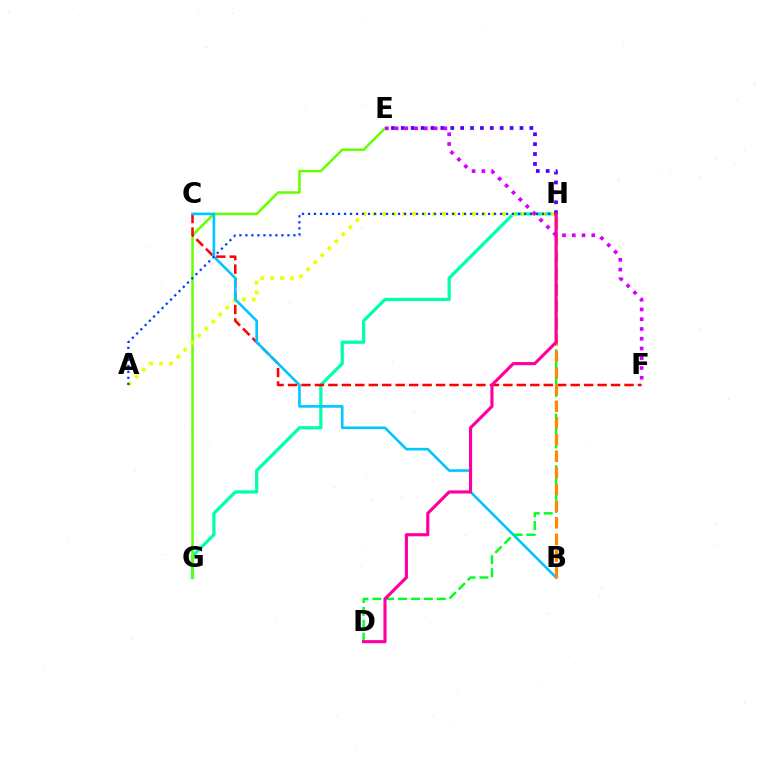{('G', 'H'): [{'color': '#00ffaf', 'line_style': 'solid', 'thickness': 2.33}], ('E', 'G'): [{'color': '#66ff00', 'line_style': 'solid', 'thickness': 1.82}], ('C', 'F'): [{'color': '#ff0000', 'line_style': 'dashed', 'thickness': 1.83}], ('A', 'H'): [{'color': '#eeff00', 'line_style': 'dotted', 'thickness': 2.7}, {'color': '#003fff', 'line_style': 'dotted', 'thickness': 1.63}], ('B', 'C'): [{'color': '#00c7ff', 'line_style': 'solid', 'thickness': 1.89}], ('D', 'H'): [{'color': '#00ff27', 'line_style': 'dashed', 'thickness': 1.75}, {'color': '#ff00a0', 'line_style': 'solid', 'thickness': 2.27}], ('B', 'H'): [{'color': '#ff8800', 'line_style': 'dashed', 'thickness': 2.26}], ('E', 'H'): [{'color': '#4f00ff', 'line_style': 'dotted', 'thickness': 2.69}], ('E', 'F'): [{'color': '#d600ff', 'line_style': 'dotted', 'thickness': 2.65}]}